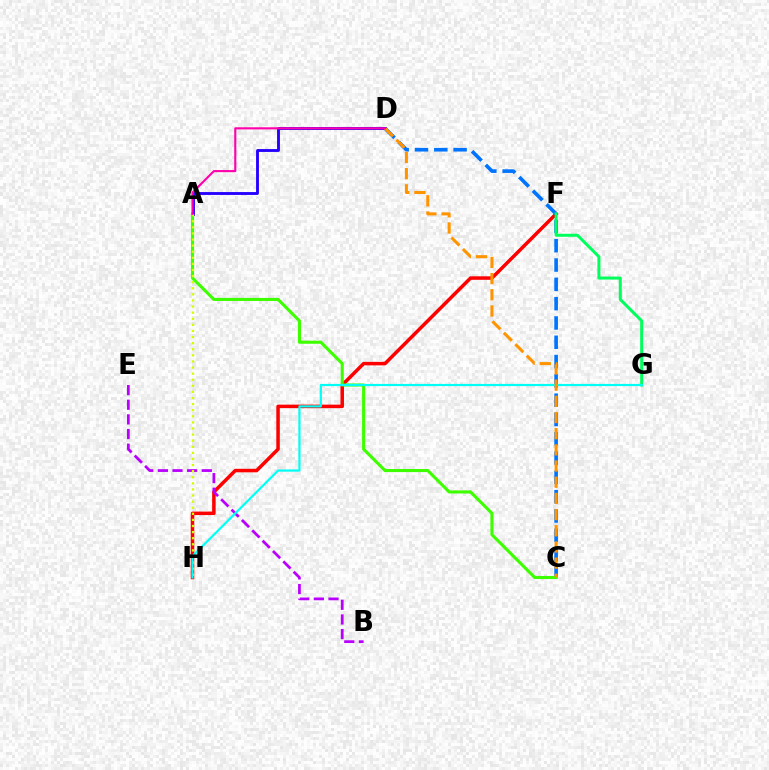{('F', 'H'): [{'color': '#ff0000', 'line_style': 'solid', 'thickness': 2.53}], ('C', 'D'): [{'color': '#0074ff', 'line_style': 'dashed', 'thickness': 2.62}, {'color': '#ff9400', 'line_style': 'dashed', 'thickness': 2.2}], ('A', 'C'): [{'color': '#3dff00', 'line_style': 'solid', 'thickness': 2.22}], ('A', 'D'): [{'color': '#2500ff', 'line_style': 'solid', 'thickness': 2.06}, {'color': '#ff00ac', 'line_style': 'solid', 'thickness': 1.52}], ('B', 'E'): [{'color': '#b900ff', 'line_style': 'dashed', 'thickness': 1.99}], ('F', 'G'): [{'color': '#00ff5c', 'line_style': 'solid', 'thickness': 2.16}], ('A', 'H'): [{'color': '#d1ff00', 'line_style': 'dotted', 'thickness': 1.66}], ('G', 'H'): [{'color': '#00fff6', 'line_style': 'solid', 'thickness': 1.57}]}